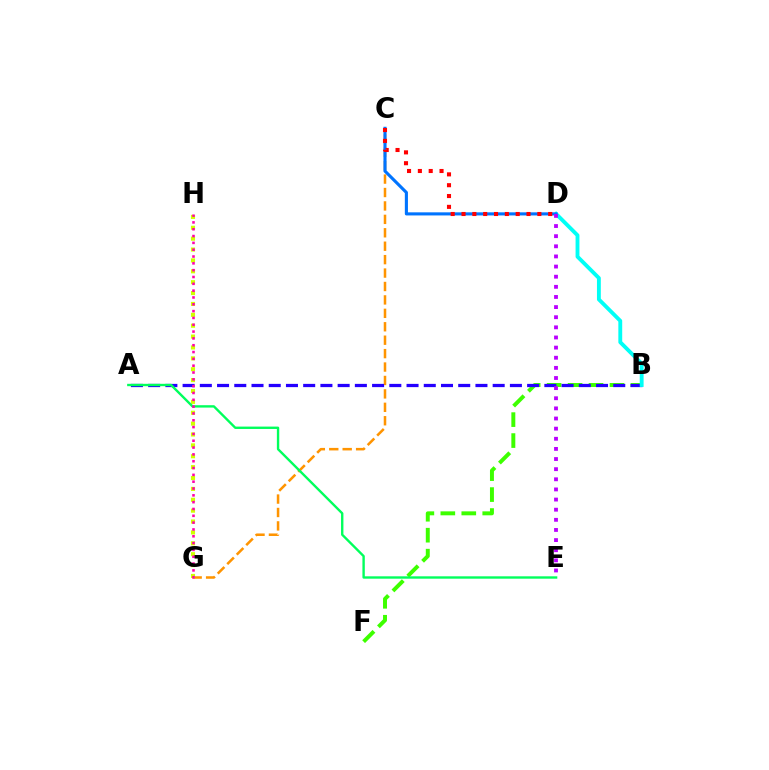{('B', 'F'): [{'color': '#3dff00', 'line_style': 'dashed', 'thickness': 2.85}], ('C', 'G'): [{'color': '#ff9400', 'line_style': 'dashed', 'thickness': 1.82}], ('A', 'B'): [{'color': '#2500ff', 'line_style': 'dashed', 'thickness': 2.34}], ('G', 'H'): [{'color': '#d1ff00', 'line_style': 'dotted', 'thickness': 2.96}, {'color': '#ff00ac', 'line_style': 'dotted', 'thickness': 1.85}], ('B', 'D'): [{'color': '#00fff6', 'line_style': 'solid', 'thickness': 2.78}], ('A', 'E'): [{'color': '#00ff5c', 'line_style': 'solid', 'thickness': 1.71}], ('C', 'D'): [{'color': '#0074ff', 'line_style': 'solid', 'thickness': 2.24}, {'color': '#ff0000', 'line_style': 'dotted', 'thickness': 2.94}], ('D', 'E'): [{'color': '#b900ff', 'line_style': 'dotted', 'thickness': 2.75}]}